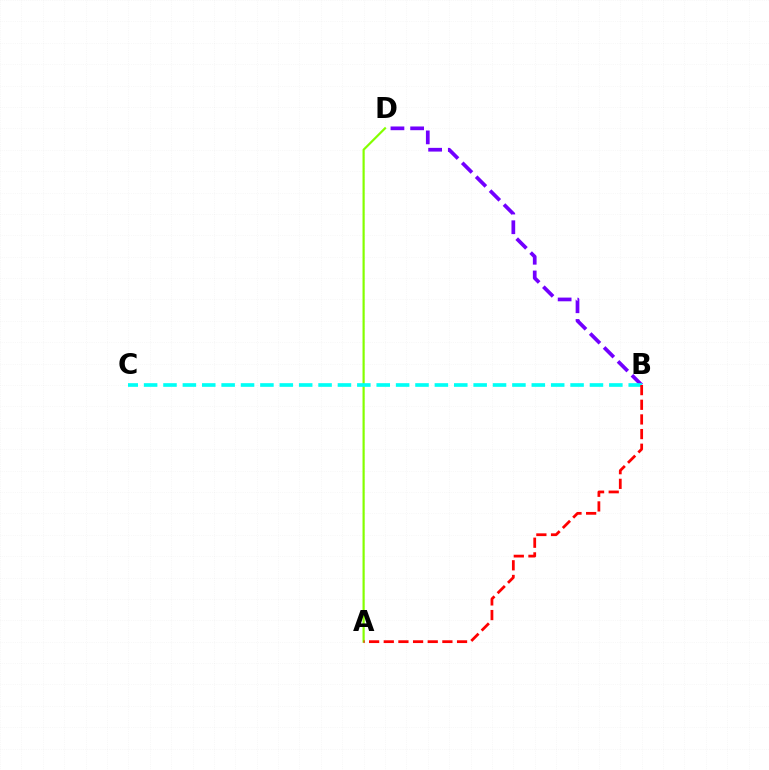{('B', 'D'): [{'color': '#7200ff', 'line_style': 'dashed', 'thickness': 2.67}], ('A', 'D'): [{'color': '#84ff00', 'line_style': 'solid', 'thickness': 1.58}], ('B', 'C'): [{'color': '#00fff6', 'line_style': 'dashed', 'thickness': 2.63}], ('A', 'B'): [{'color': '#ff0000', 'line_style': 'dashed', 'thickness': 1.99}]}